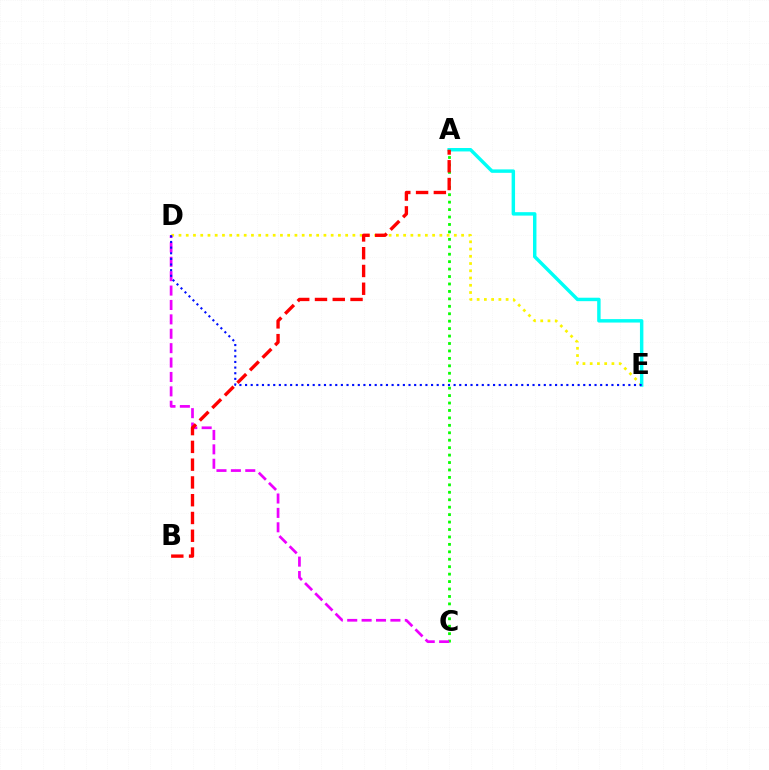{('A', 'C'): [{'color': '#08ff00', 'line_style': 'dotted', 'thickness': 2.02}], ('D', 'E'): [{'color': '#fcf500', 'line_style': 'dotted', 'thickness': 1.97}, {'color': '#0010ff', 'line_style': 'dotted', 'thickness': 1.53}], ('A', 'E'): [{'color': '#00fff6', 'line_style': 'solid', 'thickness': 2.48}], ('C', 'D'): [{'color': '#ee00ff', 'line_style': 'dashed', 'thickness': 1.96}], ('A', 'B'): [{'color': '#ff0000', 'line_style': 'dashed', 'thickness': 2.41}]}